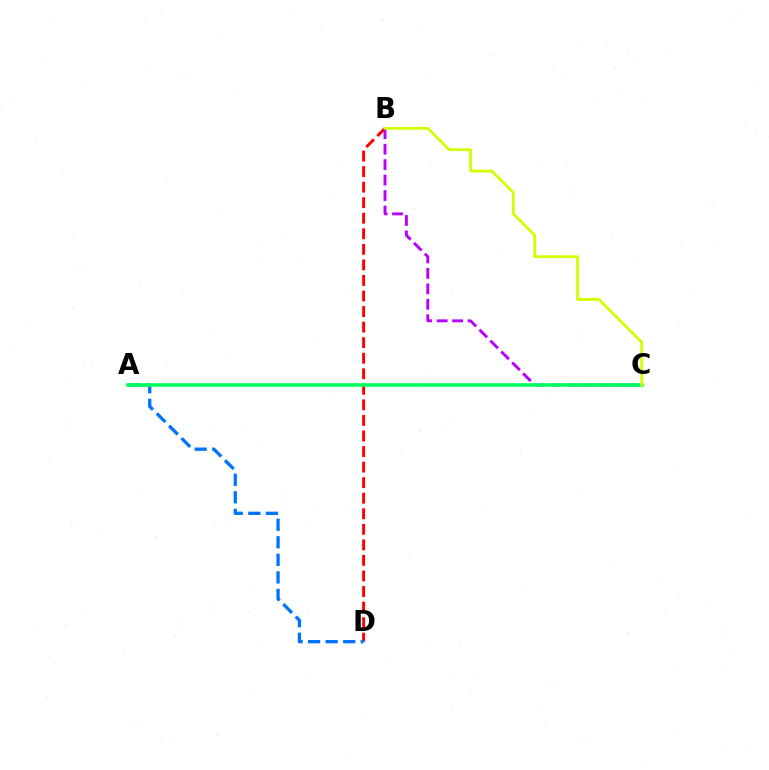{('B', 'D'): [{'color': '#ff0000', 'line_style': 'dashed', 'thickness': 2.11}], ('A', 'D'): [{'color': '#0074ff', 'line_style': 'dashed', 'thickness': 2.38}], ('B', 'C'): [{'color': '#b900ff', 'line_style': 'dashed', 'thickness': 2.1}, {'color': '#d1ff00', 'line_style': 'solid', 'thickness': 2.0}], ('A', 'C'): [{'color': '#00ff5c', 'line_style': 'solid', 'thickness': 2.62}]}